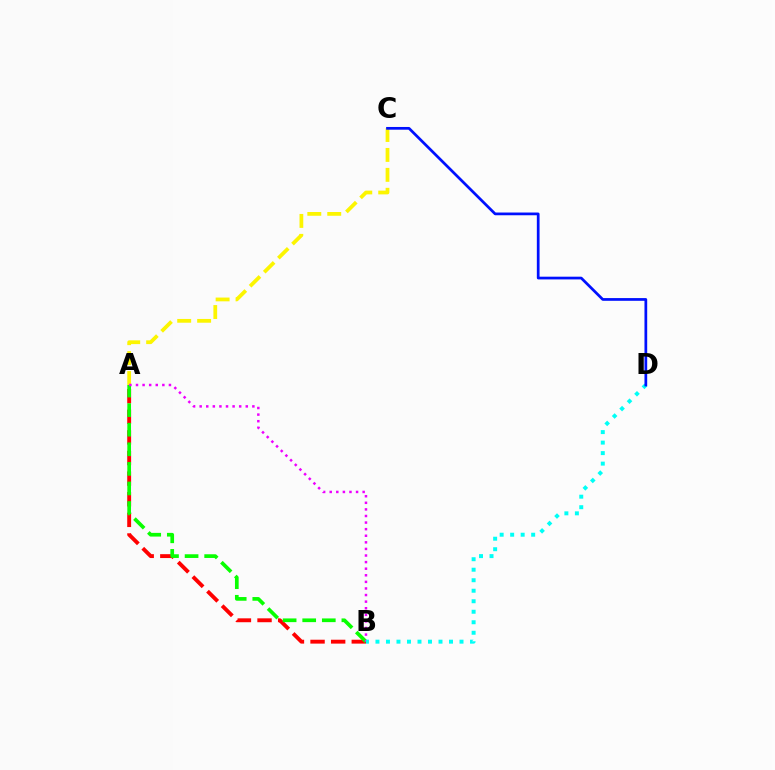{('A', 'B'): [{'color': '#ff0000', 'line_style': 'dashed', 'thickness': 2.8}, {'color': '#08ff00', 'line_style': 'dashed', 'thickness': 2.66}, {'color': '#ee00ff', 'line_style': 'dotted', 'thickness': 1.79}], ('A', 'C'): [{'color': '#fcf500', 'line_style': 'dashed', 'thickness': 2.71}], ('B', 'D'): [{'color': '#00fff6', 'line_style': 'dotted', 'thickness': 2.85}], ('C', 'D'): [{'color': '#0010ff', 'line_style': 'solid', 'thickness': 1.96}]}